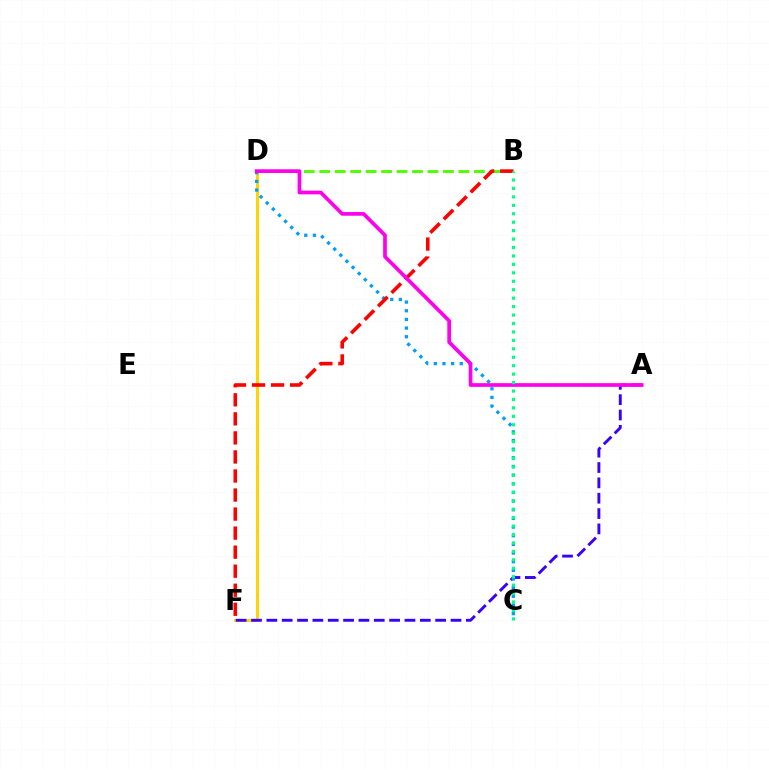{('D', 'F'): [{'color': '#ffd500', 'line_style': 'solid', 'thickness': 2.15}], ('B', 'D'): [{'color': '#4fff00', 'line_style': 'dashed', 'thickness': 2.1}], ('A', 'F'): [{'color': '#3700ff', 'line_style': 'dashed', 'thickness': 2.08}], ('C', 'D'): [{'color': '#009eff', 'line_style': 'dotted', 'thickness': 2.35}], ('B', 'F'): [{'color': '#ff0000', 'line_style': 'dashed', 'thickness': 2.59}], ('A', 'D'): [{'color': '#ff00ed', 'line_style': 'solid', 'thickness': 2.66}], ('B', 'C'): [{'color': '#00ff86', 'line_style': 'dotted', 'thickness': 2.29}]}